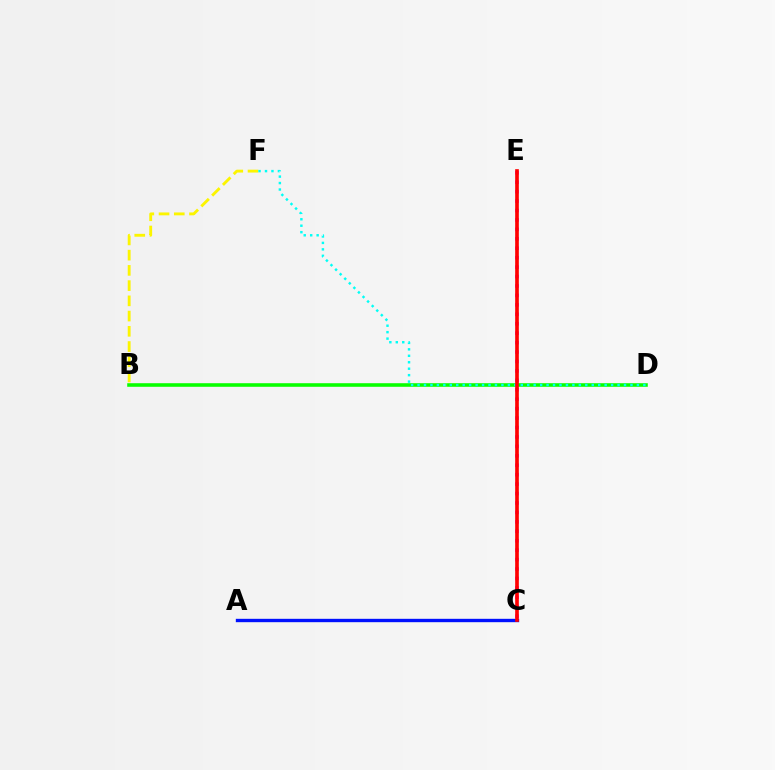{('B', 'D'): [{'color': '#08ff00', 'line_style': 'solid', 'thickness': 2.58}], ('B', 'F'): [{'color': '#fcf500', 'line_style': 'dashed', 'thickness': 2.07}], ('A', 'C'): [{'color': '#0010ff', 'line_style': 'solid', 'thickness': 2.43}], ('C', 'E'): [{'color': '#ee00ff', 'line_style': 'dotted', 'thickness': 2.56}, {'color': '#ff0000', 'line_style': 'solid', 'thickness': 2.63}], ('D', 'F'): [{'color': '#00fff6', 'line_style': 'dotted', 'thickness': 1.75}]}